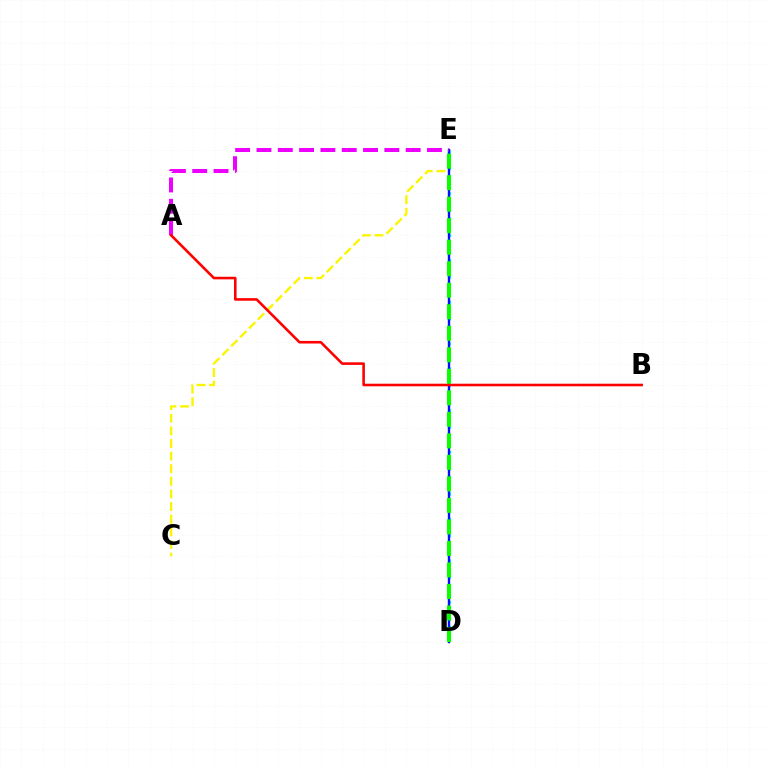{('C', 'E'): [{'color': '#fcf500', 'line_style': 'dashed', 'thickness': 1.72}], ('D', 'E'): [{'color': '#00fff6', 'line_style': 'dotted', 'thickness': 2.27}, {'color': '#0010ff', 'line_style': 'solid', 'thickness': 1.71}, {'color': '#08ff00', 'line_style': 'dashed', 'thickness': 2.92}], ('A', 'E'): [{'color': '#ee00ff', 'line_style': 'dashed', 'thickness': 2.9}], ('A', 'B'): [{'color': '#ff0000', 'line_style': 'solid', 'thickness': 1.86}]}